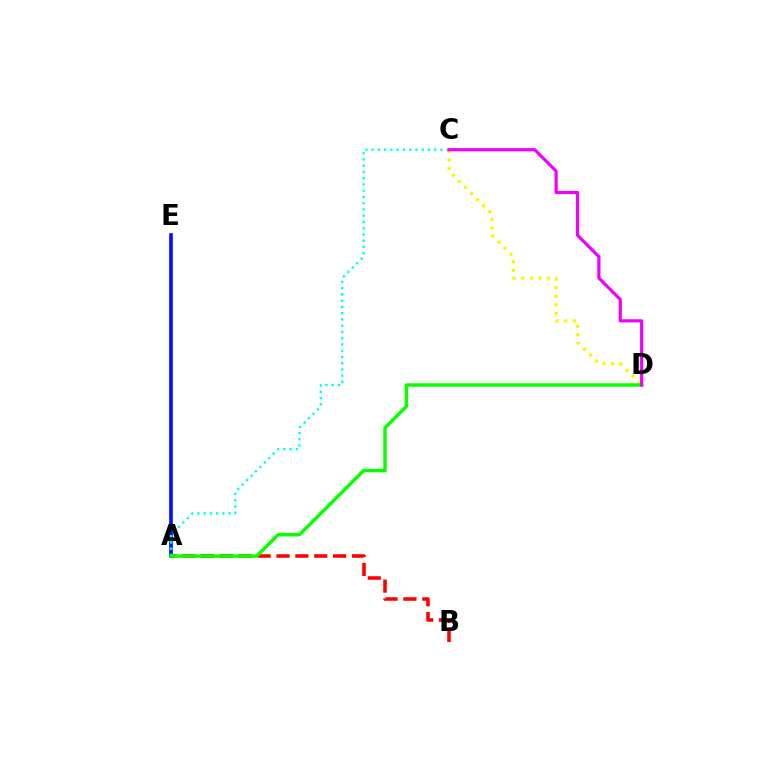{('A', 'E'): [{'color': '#0010ff', 'line_style': 'solid', 'thickness': 2.6}], ('A', 'B'): [{'color': '#ff0000', 'line_style': 'dashed', 'thickness': 2.56}], ('C', 'D'): [{'color': '#fcf500', 'line_style': 'dotted', 'thickness': 2.33}, {'color': '#ee00ff', 'line_style': 'solid', 'thickness': 2.3}], ('A', 'C'): [{'color': '#00fff6', 'line_style': 'dotted', 'thickness': 1.7}], ('A', 'D'): [{'color': '#08ff00', 'line_style': 'solid', 'thickness': 2.48}]}